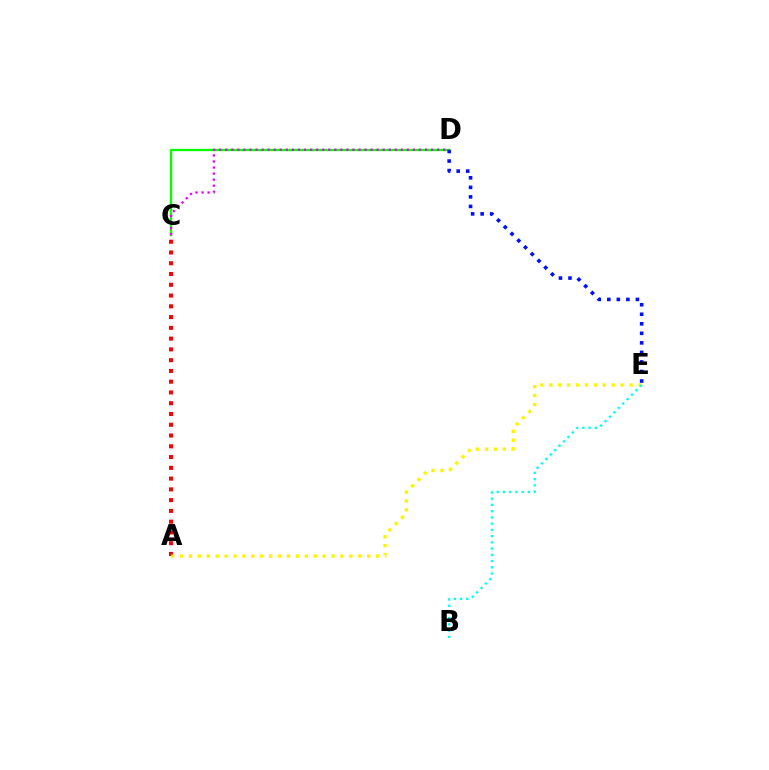{('C', 'D'): [{'color': '#08ff00', 'line_style': 'solid', 'thickness': 1.68}, {'color': '#ee00ff', 'line_style': 'dotted', 'thickness': 1.64}], ('A', 'C'): [{'color': '#ff0000', 'line_style': 'dotted', 'thickness': 2.93}], ('D', 'E'): [{'color': '#0010ff', 'line_style': 'dotted', 'thickness': 2.59}], ('A', 'E'): [{'color': '#fcf500', 'line_style': 'dotted', 'thickness': 2.42}], ('B', 'E'): [{'color': '#00fff6', 'line_style': 'dotted', 'thickness': 1.7}]}